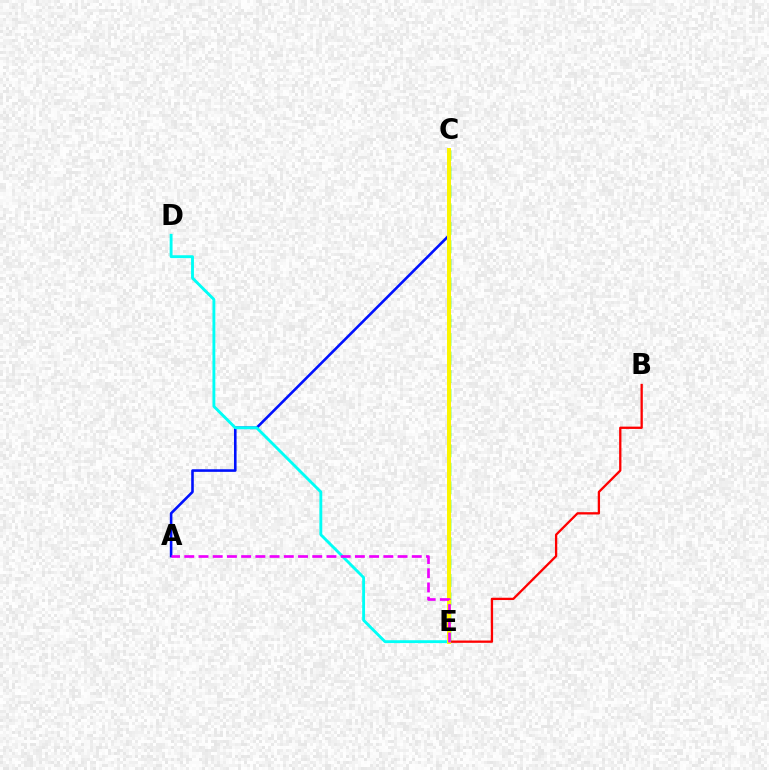{('B', 'E'): [{'color': '#ff0000', 'line_style': 'solid', 'thickness': 1.66}], ('C', 'E'): [{'color': '#08ff00', 'line_style': 'dashed', 'thickness': 2.52}, {'color': '#fcf500', 'line_style': 'solid', 'thickness': 2.85}], ('A', 'C'): [{'color': '#0010ff', 'line_style': 'solid', 'thickness': 1.87}], ('D', 'E'): [{'color': '#00fff6', 'line_style': 'solid', 'thickness': 2.06}], ('A', 'E'): [{'color': '#ee00ff', 'line_style': 'dashed', 'thickness': 1.93}]}